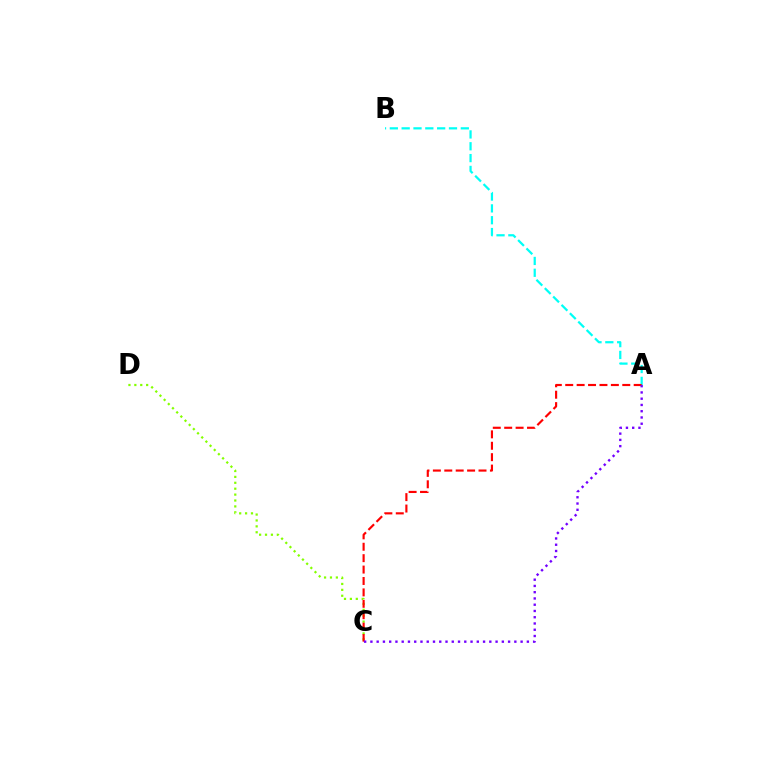{('C', 'D'): [{'color': '#84ff00', 'line_style': 'dotted', 'thickness': 1.6}], ('A', 'B'): [{'color': '#00fff6', 'line_style': 'dashed', 'thickness': 1.61}], ('A', 'C'): [{'color': '#ff0000', 'line_style': 'dashed', 'thickness': 1.55}, {'color': '#7200ff', 'line_style': 'dotted', 'thickness': 1.7}]}